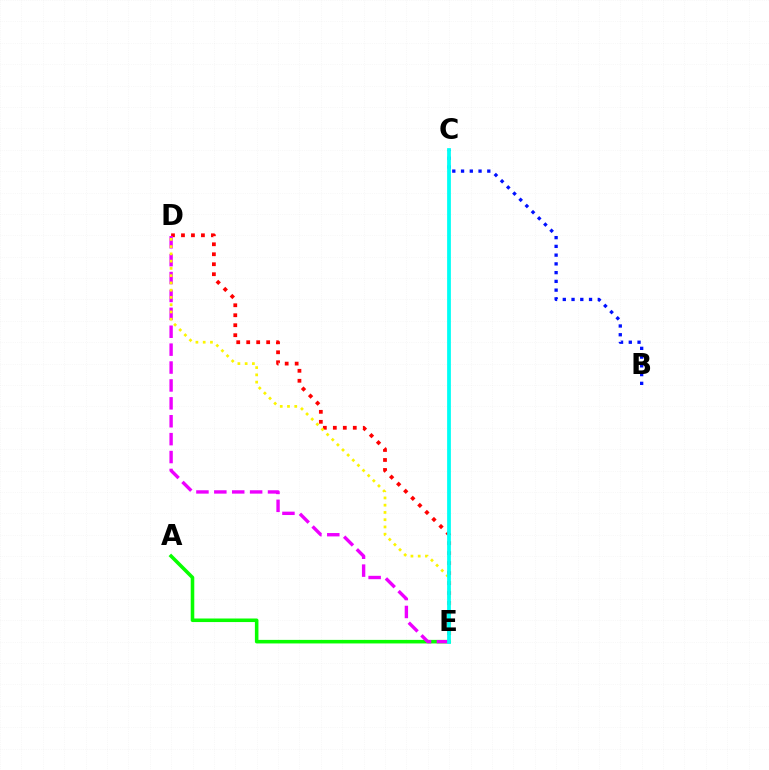{('D', 'E'): [{'color': '#ff0000', 'line_style': 'dotted', 'thickness': 2.71}, {'color': '#ee00ff', 'line_style': 'dashed', 'thickness': 2.43}, {'color': '#fcf500', 'line_style': 'dotted', 'thickness': 1.97}], ('A', 'E'): [{'color': '#08ff00', 'line_style': 'solid', 'thickness': 2.56}], ('B', 'C'): [{'color': '#0010ff', 'line_style': 'dotted', 'thickness': 2.38}], ('C', 'E'): [{'color': '#00fff6', 'line_style': 'solid', 'thickness': 2.71}]}